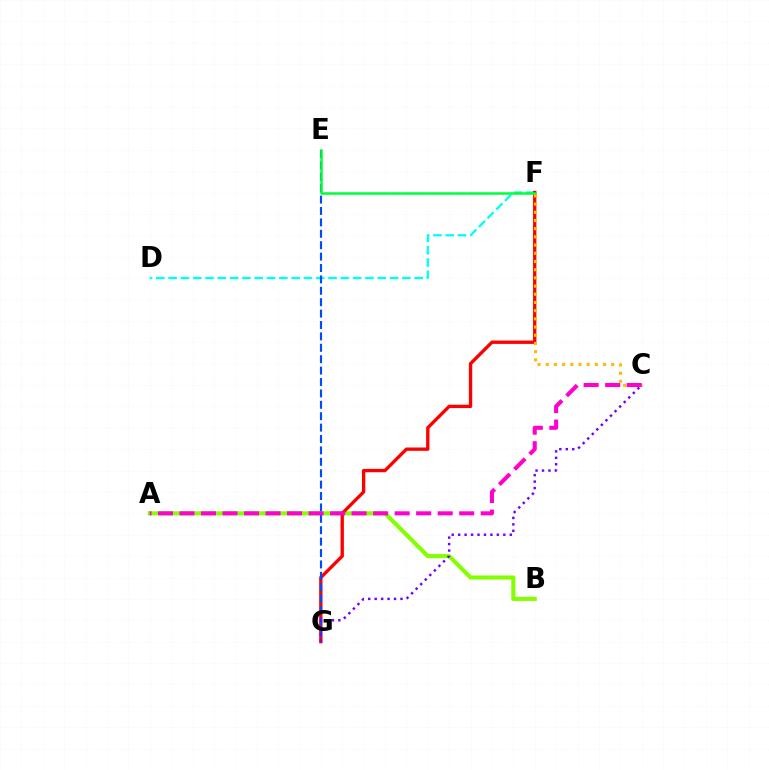{('A', 'B'): [{'color': '#84ff00', 'line_style': 'solid', 'thickness': 2.95}], ('D', 'F'): [{'color': '#00fff6', 'line_style': 'dashed', 'thickness': 1.67}], ('F', 'G'): [{'color': '#ff0000', 'line_style': 'solid', 'thickness': 2.4}], ('E', 'G'): [{'color': '#004bff', 'line_style': 'dashed', 'thickness': 1.55}], ('E', 'F'): [{'color': '#00ff39', 'line_style': 'solid', 'thickness': 1.8}], ('C', 'F'): [{'color': '#ffbd00', 'line_style': 'dotted', 'thickness': 2.23}], ('C', 'G'): [{'color': '#7200ff', 'line_style': 'dotted', 'thickness': 1.75}], ('A', 'C'): [{'color': '#ff00cf', 'line_style': 'dashed', 'thickness': 2.92}]}